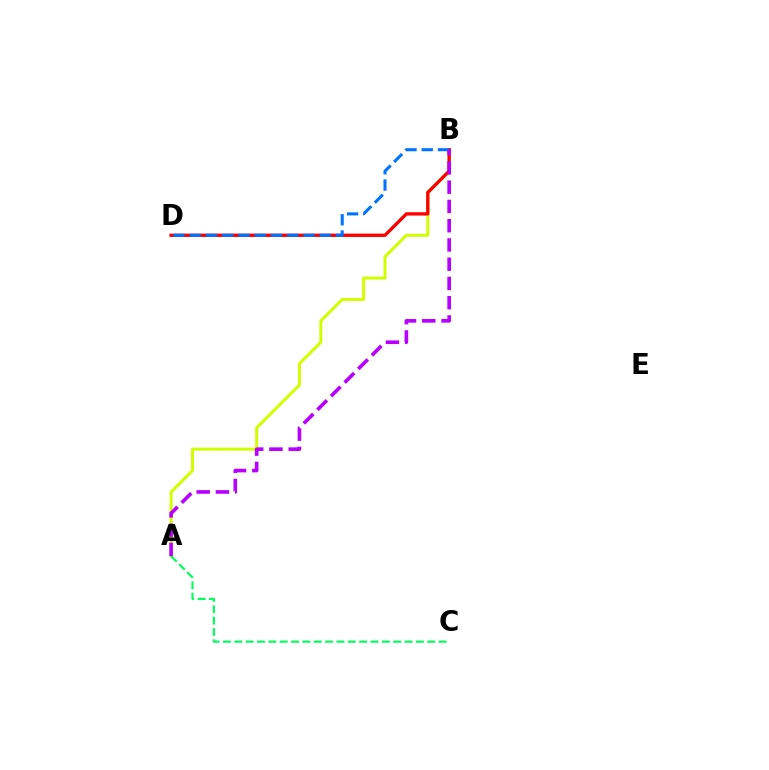{('A', 'B'): [{'color': '#d1ff00', 'line_style': 'solid', 'thickness': 2.14}, {'color': '#b900ff', 'line_style': 'dashed', 'thickness': 2.62}], ('B', 'D'): [{'color': '#ff0000', 'line_style': 'solid', 'thickness': 2.4}, {'color': '#0074ff', 'line_style': 'dashed', 'thickness': 2.21}], ('A', 'C'): [{'color': '#00ff5c', 'line_style': 'dashed', 'thickness': 1.54}]}